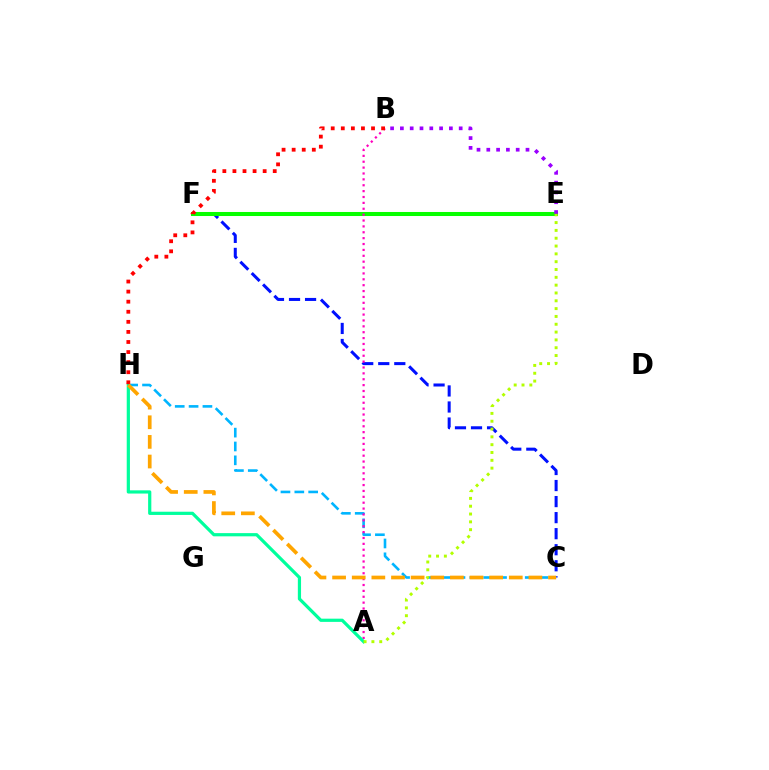{('C', 'F'): [{'color': '#0010ff', 'line_style': 'dashed', 'thickness': 2.18}], ('C', 'H'): [{'color': '#00b5ff', 'line_style': 'dashed', 'thickness': 1.88}, {'color': '#ffa500', 'line_style': 'dashed', 'thickness': 2.67}], ('E', 'F'): [{'color': '#08ff00', 'line_style': 'solid', 'thickness': 2.91}], ('A', 'B'): [{'color': '#ff00bd', 'line_style': 'dotted', 'thickness': 1.6}], ('B', 'E'): [{'color': '#9b00ff', 'line_style': 'dotted', 'thickness': 2.66}], ('A', 'H'): [{'color': '#00ff9d', 'line_style': 'solid', 'thickness': 2.31}], ('A', 'E'): [{'color': '#b3ff00', 'line_style': 'dotted', 'thickness': 2.12}], ('B', 'H'): [{'color': '#ff0000', 'line_style': 'dotted', 'thickness': 2.74}]}